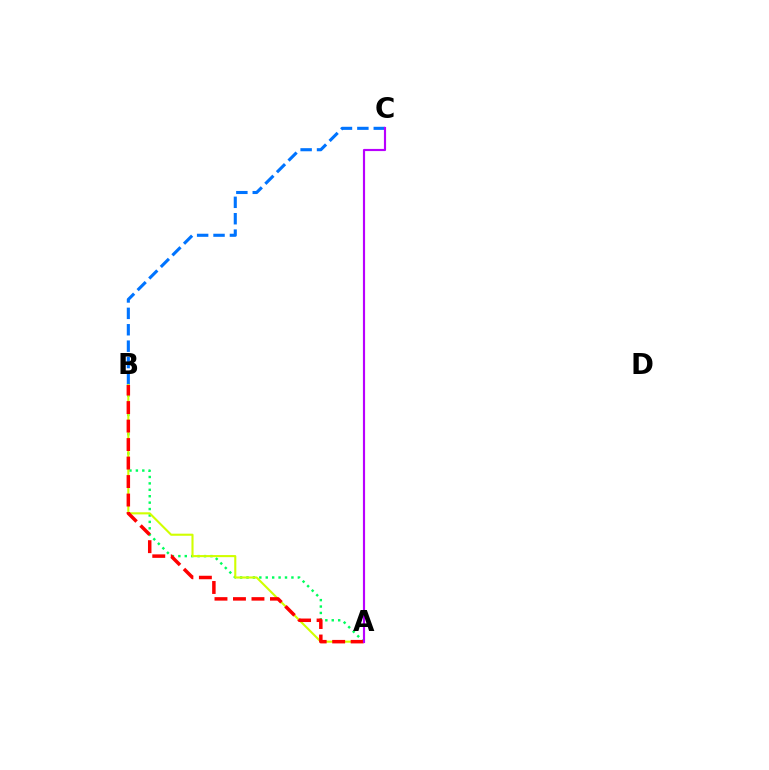{('B', 'C'): [{'color': '#0074ff', 'line_style': 'dashed', 'thickness': 2.23}], ('A', 'B'): [{'color': '#00ff5c', 'line_style': 'dotted', 'thickness': 1.74}, {'color': '#d1ff00', 'line_style': 'solid', 'thickness': 1.51}, {'color': '#ff0000', 'line_style': 'dashed', 'thickness': 2.51}], ('A', 'C'): [{'color': '#b900ff', 'line_style': 'solid', 'thickness': 1.55}]}